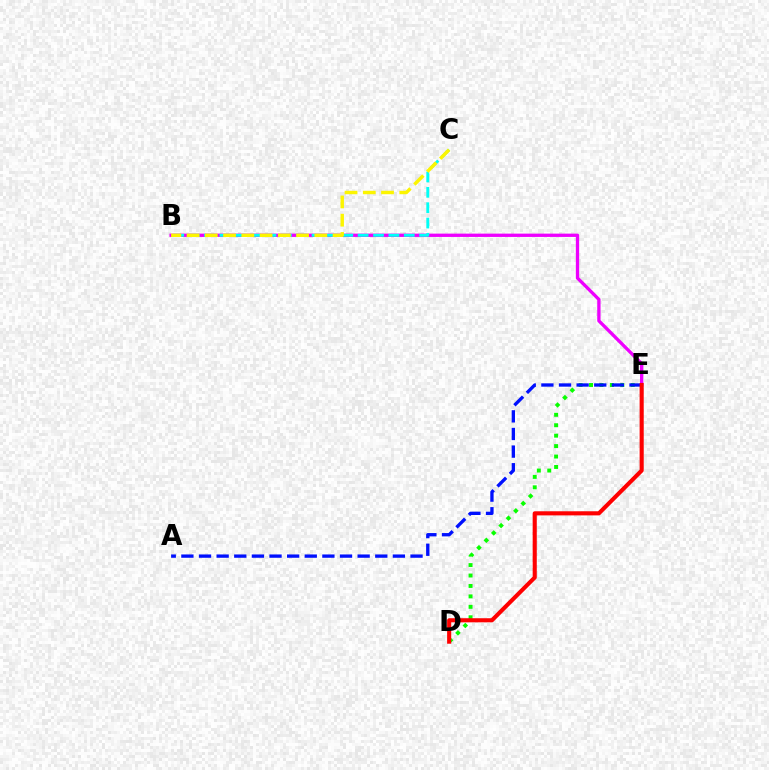{('B', 'E'): [{'color': '#ee00ff', 'line_style': 'solid', 'thickness': 2.38}], ('D', 'E'): [{'color': '#08ff00', 'line_style': 'dotted', 'thickness': 2.83}, {'color': '#ff0000', 'line_style': 'solid', 'thickness': 2.95}], ('B', 'C'): [{'color': '#00fff6', 'line_style': 'dashed', 'thickness': 2.09}, {'color': '#fcf500', 'line_style': 'dashed', 'thickness': 2.48}], ('A', 'E'): [{'color': '#0010ff', 'line_style': 'dashed', 'thickness': 2.39}]}